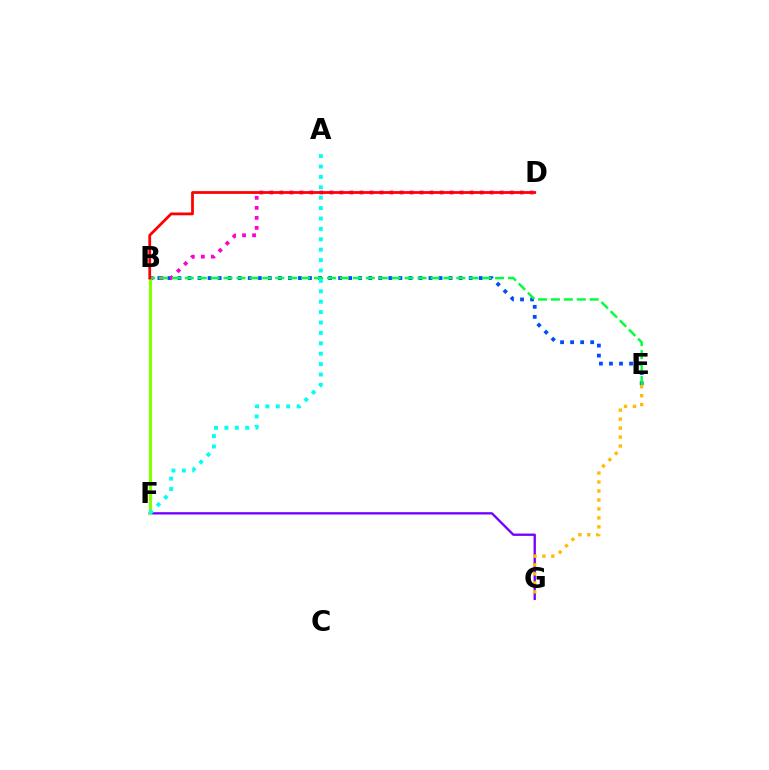{('B', 'E'): [{'color': '#004bff', 'line_style': 'dotted', 'thickness': 2.73}, {'color': '#00ff39', 'line_style': 'dashed', 'thickness': 1.76}], ('B', 'D'): [{'color': '#ff00cf', 'line_style': 'dotted', 'thickness': 2.72}, {'color': '#ff0000', 'line_style': 'solid', 'thickness': 1.99}], ('F', 'G'): [{'color': '#7200ff', 'line_style': 'solid', 'thickness': 1.67}], ('E', 'G'): [{'color': '#ffbd00', 'line_style': 'dotted', 'thickness': 2.44}], ('B', 'F'): [{'color': '#84ff00', 'line_style': 'solid', 'thickness': 2.27}], ('A', 'F'): [{'color': '#00fff6', 'line_style': 'dotted', 'thickness': 2.83}]}